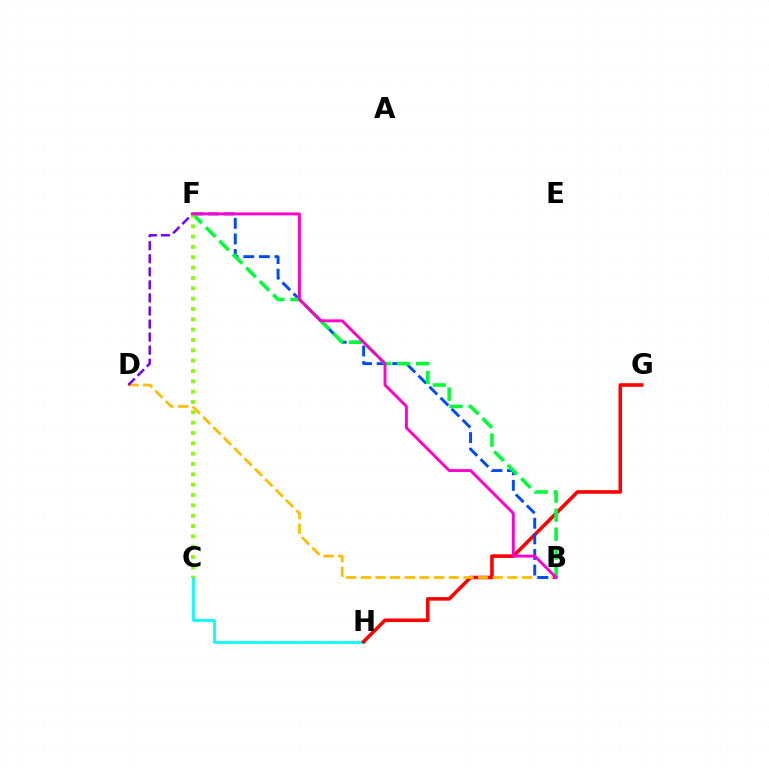{('C', 'H'): [{'color': '#00fff6', 'line_style': 'solid', 'thickness': 1.96}], ('G', 'H'): [{'color': '#ff0000', 'line_style': 'solid', 'thickness': 2.57}], ('B', 'D'): [{'color': '#ffbd00', 'line_style': 'dashed', 'thickness': 1.99}], ('B', 'F'): [{'color': '#004bff', 'line_style': 'dashed', 'thickness': 2.12}, {'color': '#00ff39', 'line_style': 'dashed', 'thickness': 2.59}, {'color': '#ff00cf', 'line_style': 'solid', 'thickness': 2.1}], ('D', 'F'): [{'color': '#7200ff', 'line_style': 'dashed', 'thickness': 1.77}], ('C', 'F'): [{'color': '#84ff00', 'line_style': 'dotted', 'thickness': 2.81}]}